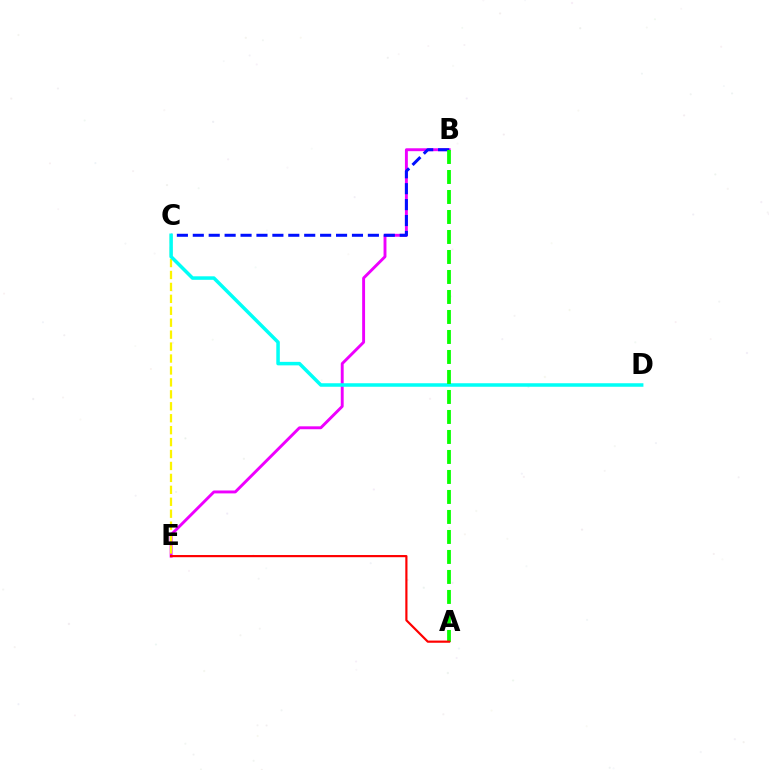{('B', 'E'): [{'color': '#ee00ff', 'line_style': 'solid', 'thickness': 2.09}], ('C', 'E'): [{'color': '#fcf500', 'line_style': 'dashed', 'thickness': 1.62}], ('B', 'C'): [{'color': '#0010ff', 'line_style': 'dashed', 'thickness': 2.16}], ('C', 'D'): [{'color': '#00fff6', 'line_style': 'solid', 'thickness': 2.53}], ('A', 'B'): [{'color': '#08ff00', 'line_style': 'dashed', 'thickness': 2.72}], ('A', 'E'): [{'color': '#ff0000', 'line_style': 'solid', 'thickness': 1.57}]}